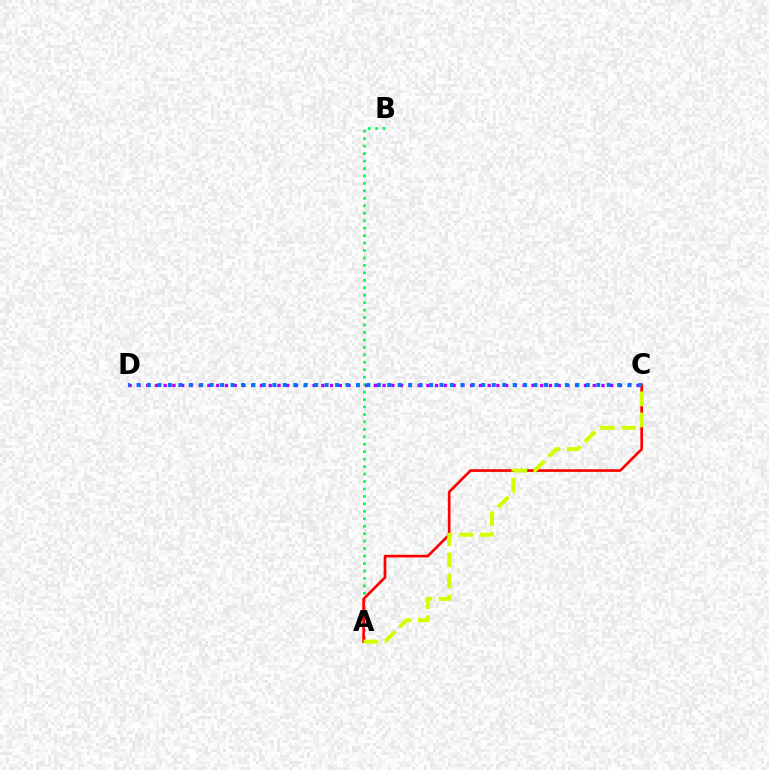{('A', 'B'): [{'color': '#00ff5c', 'line_style': 'dotted', 'thickness': 2.02}], ('A', 'C'): [{'color': '#ff0000', 'line_style': 'solid', 'thickness': 1.92}, {'color': '#d1ff00', 'line_style': 'dashed', 'thickness': 2.86}], ('C', 'D'): [{'color': '#b900ff', 'line_style': 'dotted', 'thickness': 2.38}, {'color': '#0074ff', 'line_style': 'dotted', 'thickness': 2.84}]}